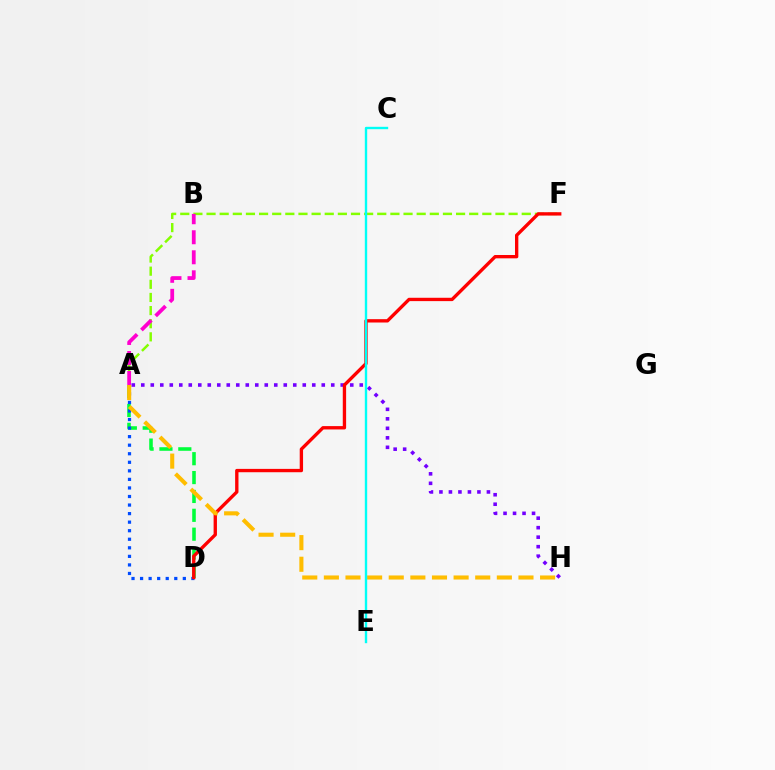{('A', 'H'): [{'color': '#7200ff', 'line_style': 'dotted', 'thickness': 2.58}, {'color': '#ffbd00', 'line_style': 'dashed', 'thickness': 2.94}], ('A', 'D'): [{'color': '#00ff39', 'line_style': 'dashed', 'thickness': 2.56}, {'color': '#004bff', 'line_style': 'dotted', 'thickness': 2.32}], ('A', 'F'): [{'color': '#84ff00', 'line_style': 'dashed', 'thickness': 1.78}], ('A', 'B'): [{'color': '#ff00cf', 'line_style': 'dashed', 'thickness': 2.72}], ('D', 'F'): [{'color': '#ff0000', 'line_style': 'solid', 'thickness': 2.41}], ('C', 'E'): [{'color': '#00fff6', 'line_style': 'solid', 'thickness': 1.71}]}